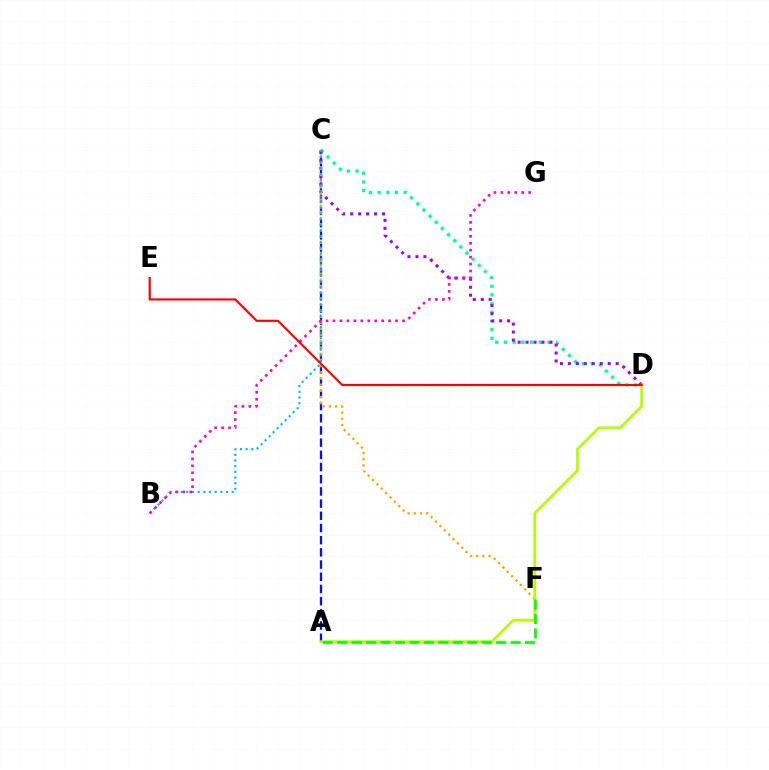{('C', 'D'): [{'color': '#00ff9d', 'line_style': 'dotted', 'thickness': 2.36}, {'color': '#9b00ff', 'line_style': 'dotted', 'thickness': 2.16}], ('A', 'C'): [{'color': '#0010ff', 'line_style': 'dashed', 'thickness': 1.66}], ('C', 'F'): [{'color': '#ffa500', 'line_style': 'dotted', 'thickness': 1.68}], ('A', 'D'): [{'color': '#b3ff00', 'line_style': 'solid', 'thickness': 1.96}], ('B', 'C'): [{'color': '#00b5ff', 'line_style': 'dotted', 'thickness': 1.54}], ('A', 'F'): [{'color': '#08ff00', 'line_style': 'dashed', 'thickness': 1.96}], ('B', 'G'): [{'color': '#ff00bd', 'line_style': 'dotted', 'thickness': 1.89}], ('D', 'E'): [{'color': '#ff0000', 'line_style': 'solid', 'thickness': 1.54}]}